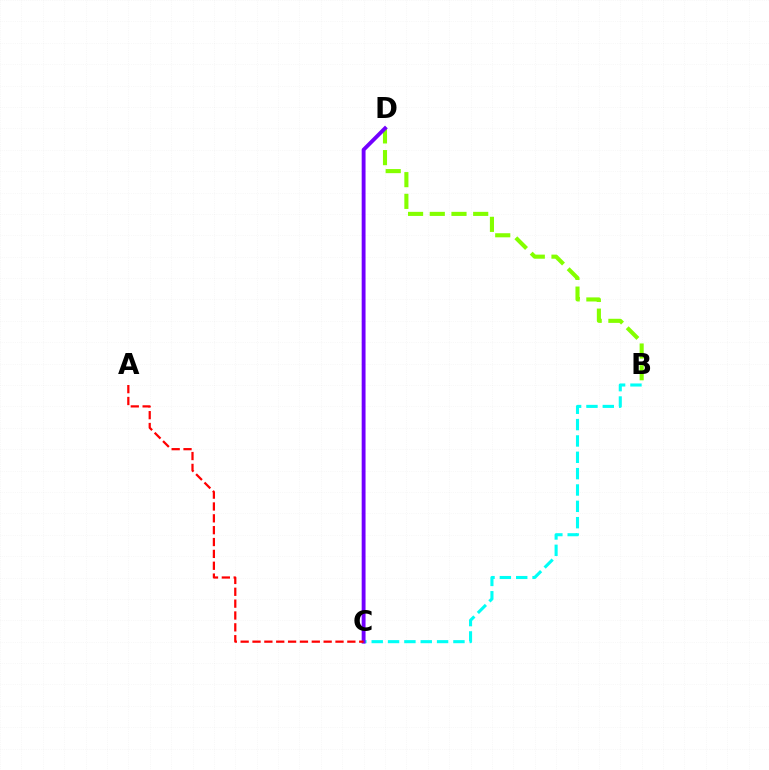{('B', 'D'): [{'color': '#84ff00', 'line_style': 'dashed', 'thickness': 2.95}], ('B', 'C'): [{'color': '#00fff6', 'line_style': 'dashed', 'thickness': 2.22}], ('C', 'D'): [{'color': '#7200ff', 'line_style': 'solid', 'thickness': 2.78}], ('A', 'C'): [{'color': '#ff0000', 'line_style': 'dashed', 'thickness': 1.61}]}